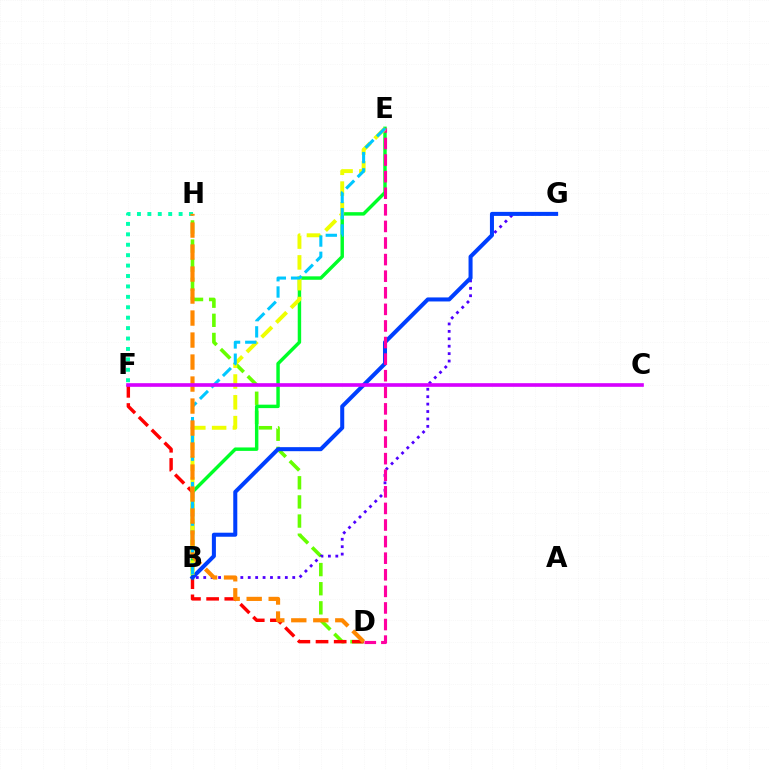{('D', 'H'): [{'color': '#66ff00', 'line_style': 'dashed', 'thickness': 2.6}, {'color': '#ff8800', 'line_style': 'dashed', 'thickness': 2.99}], ('D', 'F'): [{'color': '#ff0000', 'line_style': 'dashed', 'thickness': 2.47}], ('B', 'G'): [{'color': '#4f00ff', 'line_style': 'dotted', 'thickness': 2.02}, {'color': '#003fff', 'line_style': 'solid', 'thickness': 2.9}], ('B', 'E'): [{'color': '#00ff27', 'line_style': 'solid', 'thickness': 2.48}, {'color': '#eeff00', 'line_style': 'dashed', 'thickness': 2.83}, {'color': '#00c7ff', 'line_style': 'dashed', 'thickness': 2.21}], ('F', 'H'): [{'color': '#00ffaf', 'line_style': 'dotted', 'thickness': 2.83}], ('D', 'E'): [{'color': '#ff00a0', 'line_style': 'dashed', 'thickness': 2.25}], ('C', 'F'): [{'color': '#d600ff', 'line_style': 'solid', 'thickness': 2.62}]}